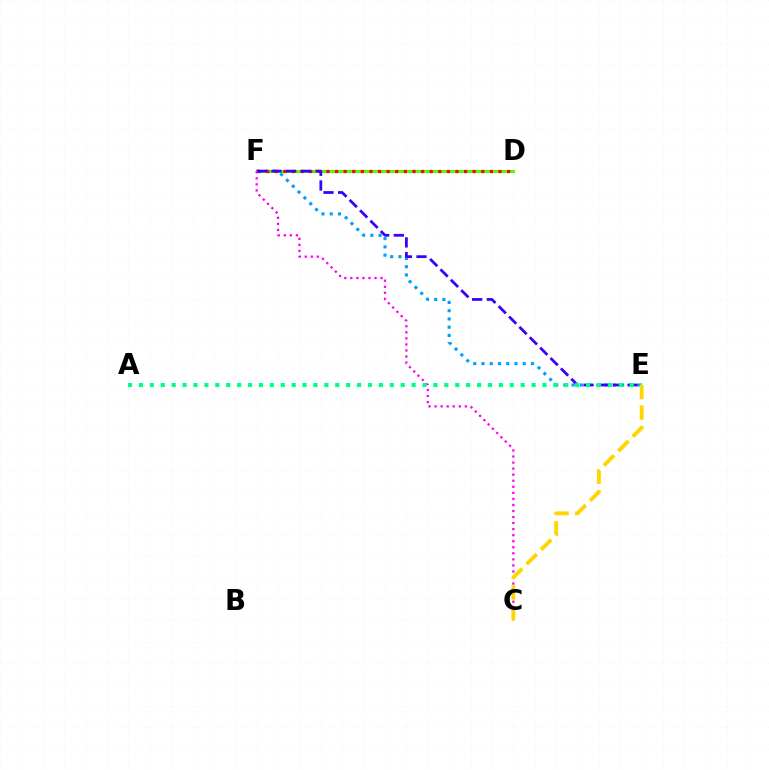{('E', 'F'): [{'color': '#009eff', 'line_style': 'dotted', 'thickness': 2.24}, {'color': '#3700ff', 'line_style': 'dashed', 'thickness': 1.99}], ('D', 'F'): [{'color': '#4fff00', 'line_style': 'solid', 'thickness': 2.18}, {'color': '#ff0000', 'line_style': 'dotted', 'thickness': 2.34}], ('C', 'F'): [{'color': '#ff00ed', 'line_style': 'dotted', 'thickness': 1.64}], ('A', 'E'): [{'color': '#00ff86', 'line_style': 'dotted', 'thickness': 2.96}], ('C', 'E'): [{'color': '#ffd500', 'line_style': 'dashed', 'thickness': 2.78}]}